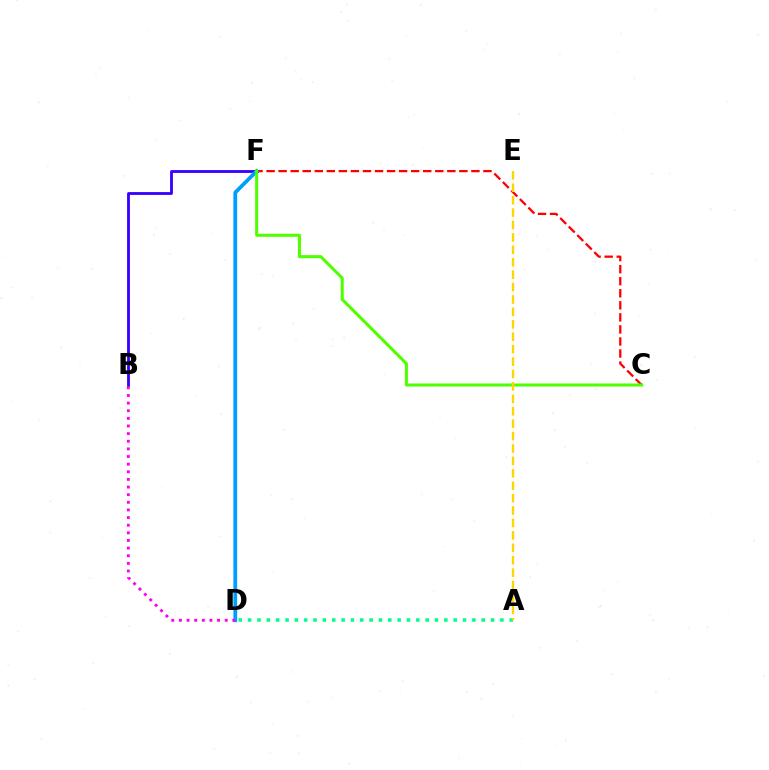{('C', 'F'): [{'color': '#ff0000', 'line_style': 'dashed', 'thickness': 1.64}, {'color': '#4fff00', 'line_style': 'solid', 'thickness': 2.19}], ('B', 'F'): [{'color': '#3700ff', 'line_style': 'solid', 'thickness': 2.04}], ('A', 'D'): [{'color': '#00ff86', 'line_style': 'dotted', 'thickness': 2.54}], ('D', 'F'): [{'color': '#009eff', 'line_style': 'solid', 'thickness': 2.72}], ('A', 'E'): [{'color': '#ffd500', 'line_style': 'dashed', 'thickness': 1.69}], ('B', 'D'): [{'color': '#ff00ed', 'line_style': 'dotted', 'thickness': 2.07}]}